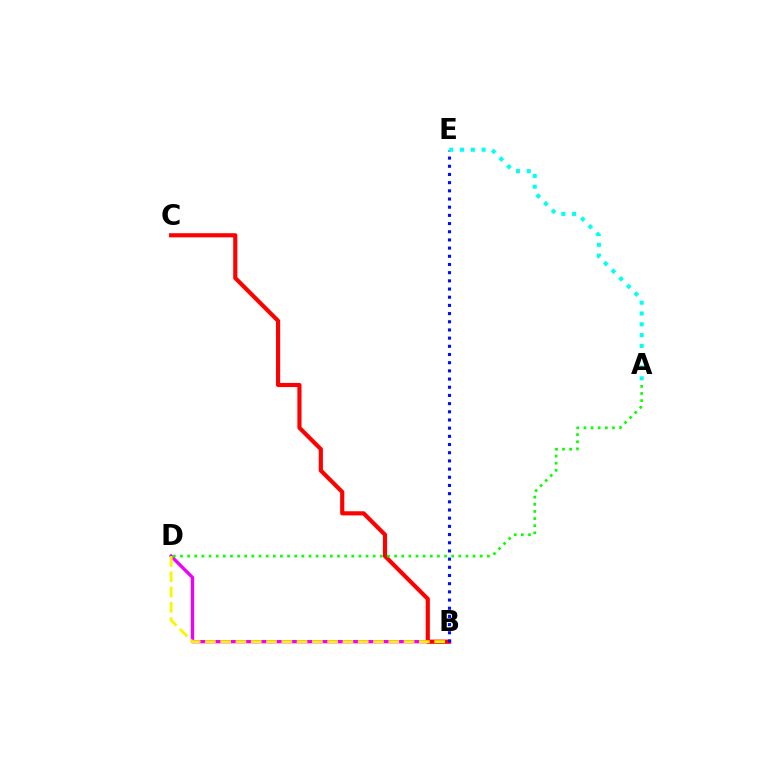{('B', 'D'): [{'color': '#ee00ff', 'line_style': 'solid', 'thickness': 2.38}, {'color': '#fcf500', 'line_style': 'dashed', 'thickness': 2.08}], ('B', 'C'): [{'color': '#ff0000', 'line_style': 'solid', 'thickness': 2.98}], ('B', 'E'): [{'color': '#0010ff', 'line_style': 'dotted', 'thickness': 2.22}], ('A', 'E'): [{'color': '#00fff6', 'line_style': 'dotted', 'thickness': 2.93}], ('A', 'D'): [{'color': '#08ff00', 'line_style': 'dotted', 'thickness': 1.94}]}